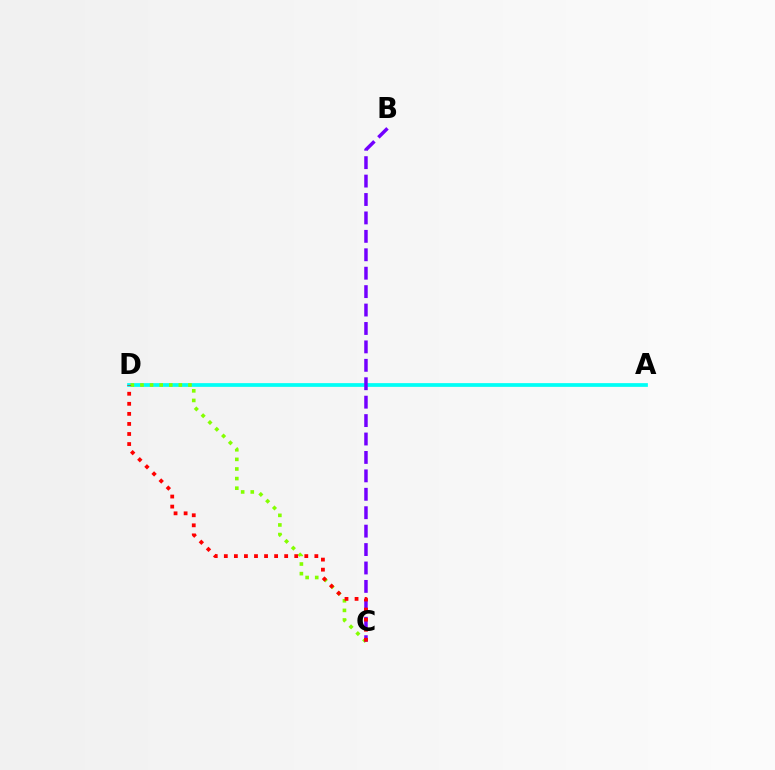{('A', 'D'): [{'color': '#00fff6', 'line_style': 'solid', 'thickness': 2.68}], ('C', 'D'): [{'color': '#84ff00', 'line_style': 'dotted', 'thickness': 2.61}, {'color': '#ff0000', 'line_style': 'dotted', 'thickness': 2.73}], ('B', 'C'): [{'color': '#7200ff', 'line_style': 'dashed', 'thickness': 2.5}]}